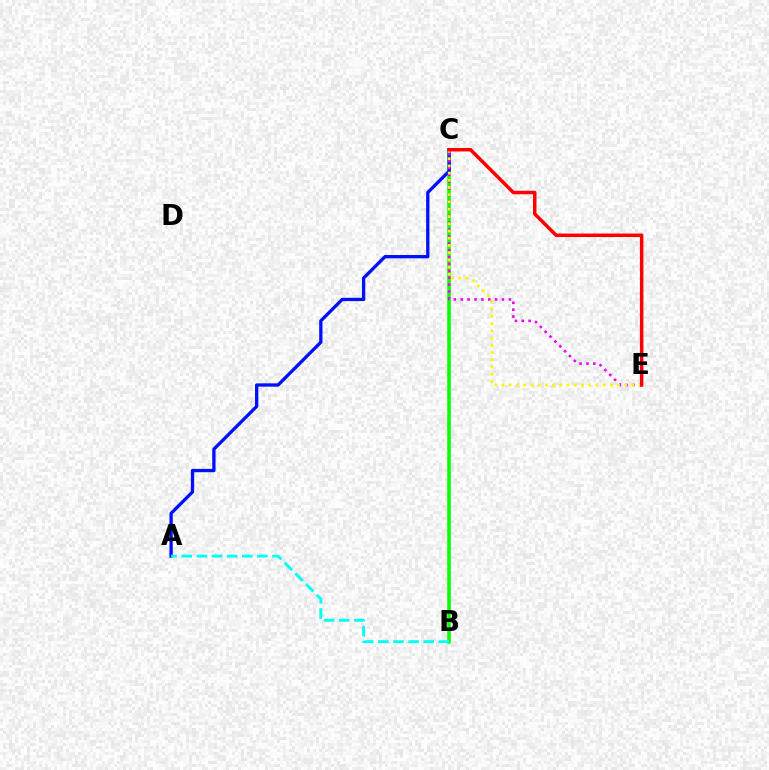{('B', 'C'): [{'color': '#08ff00', 'line_style': 'solid', 'thickness': 2.56}], ('A', 'C'): [{'color': '#0010ff', 'line_style': 'solid', 'thickness': 2.37}], ('C', 'E'): [{'color': '#ee00ff', 'line_style': 'dotted', 'thickness': 1.87}, {'color': '#fcf500', 'line_style': 'dotted', 'thickness': 1.96}, {'color': '#ff0000', 'line_style': 'solid', 'thickness': 2.51}], ('A', 'B'): [{'color': '#00fff6', 'line_style': 'dashed', 'thickness': 2.06}]}